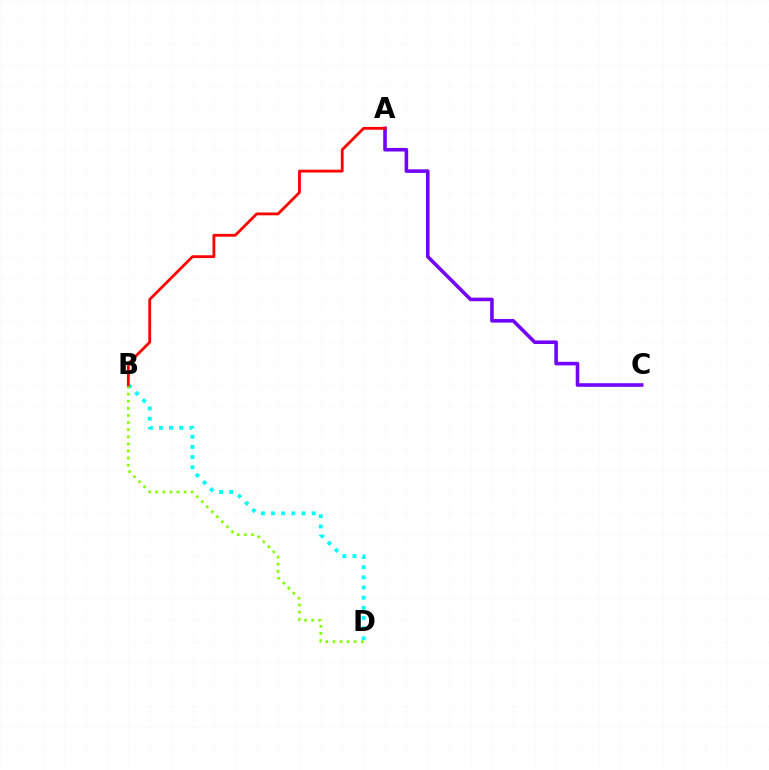{('B', 'D'): [{'color': '#00fff6', 'line_style': 'dotted', 'thickness': 2.76}, {'color': '#84ff00', 'line_style': 'dotted', 'thickness': 1.93}], ('A', 'C'): [{'color': '#7200ff', 'line_style': 'solid', 'thickness': 2.57}], ('A', 'B'): [{'color': '#ff0000', 'line_style': 'solid', 'thickness': 2.02}]}